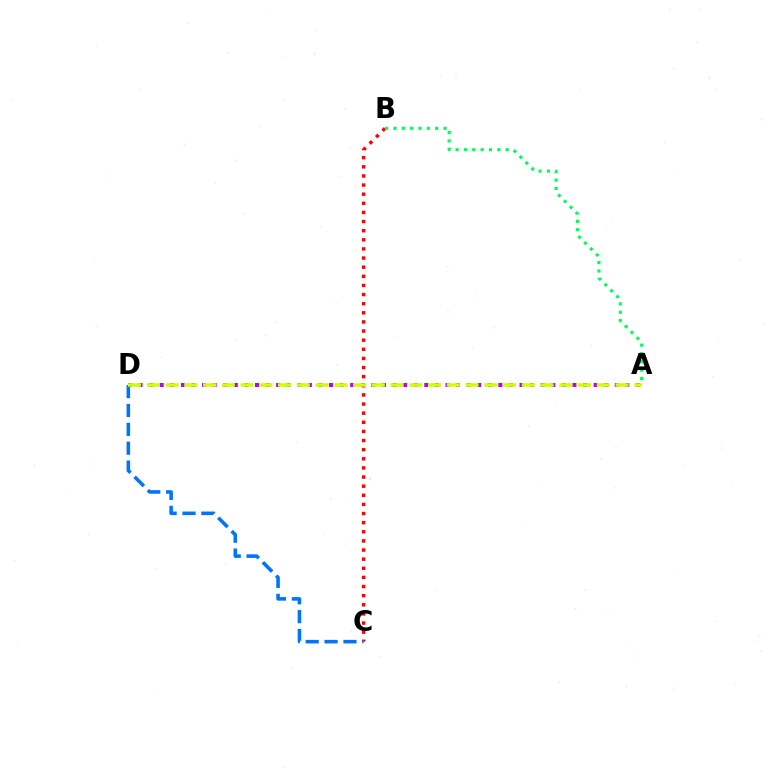{('A', 'D'): [{'color': '#b900ff', 'line_style': 'dotted', 'thickness': 2.88}, {'color': '#d1ff00', 'line_style': 'dashed', 'thickness': 2.55}], ('B', 'C'): [{'color': '#ff0000', 'line_style': 'dotted', 'thickness': 2.48}], ('A', 'B'): [{'color': '#00ff5c', 'line_style': 'dotted', 'thickness': 2.27}], ('C', 'D'): [{'color': '#0074ff', 'line_style': 'dashed', 'thickness': 2.56}]}